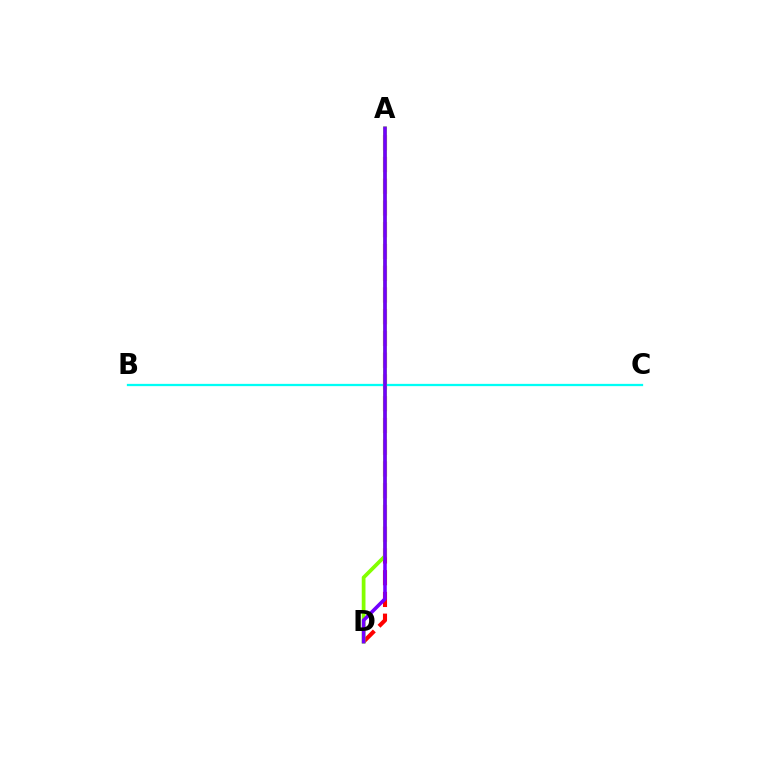{('A', 'D'): [{'color': '#ff0000', 'line_style': 'dashed', 'thickness': 2.95}, {'color': '#84ff00', 'line_style': 'solid', 'thickness': 2.69}, {'color': '#7200ff', 'line_style': 'solid', 'thickness': 2.57}], ('B', 'C'): [{'color': '#00fff6', 'line_style': 'solid', 'thickness': 1.64}]}